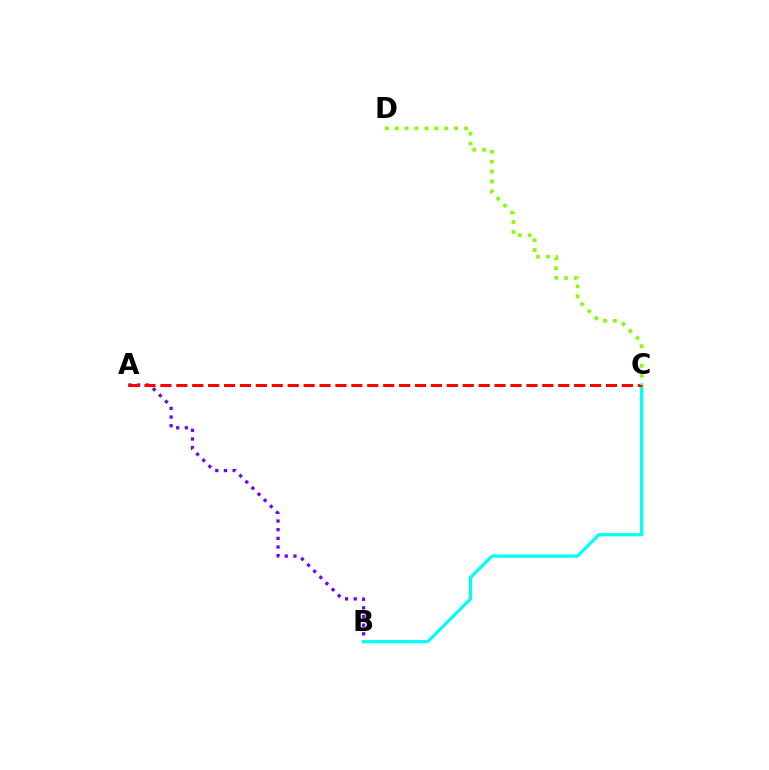{('A', 'B'): [{'color': '#7200ff', 'line_style': 'dotted', 'thickness': 2.35}], ('B', 'C'): [{'color': '#00fff6', 'line_style': 'solid', 'thickness': 2.31}], ('A', 'C'): [{'color': '#ff0000', 'line_style': 'dashed', 'thickness': 2.16}], ('C', 'D'): [{'color': '#84ff00', 'line_style': 'dotted', 'thickness': 2.69}]}